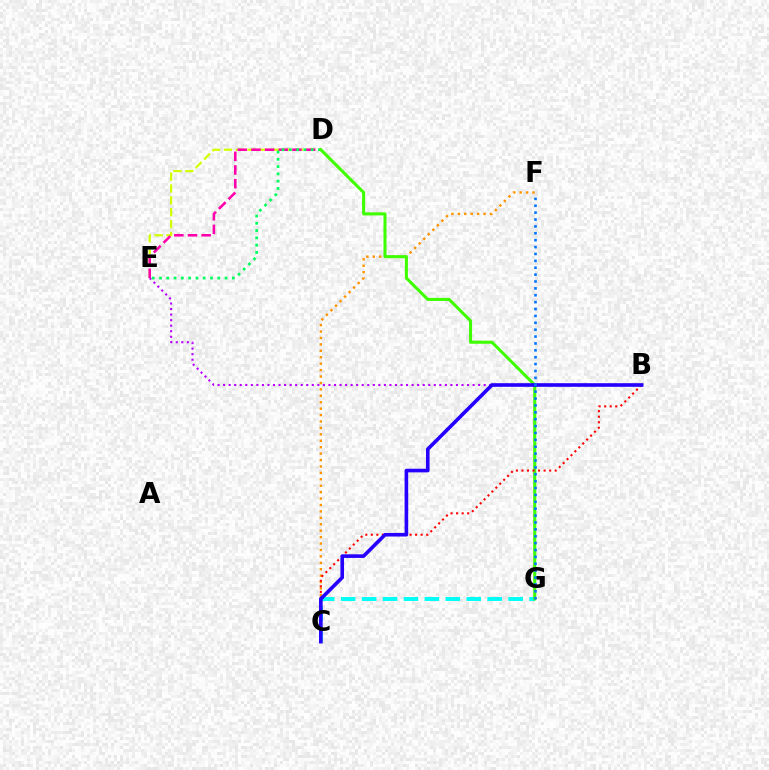{('B', 'E'): [{'color': '#b900ff', 'line_style': 'dotted', 'thickness': 1.51}], ('D', 'E'): [{'color': '#d1ff00', 'line_style': 'dashed', 'thickness': 1.61}, {'color': '#ff00ac', 'line_style': 'dashed', 'thickness': 1.85}, {'color': '#00ff5c', 'line_style': 'dotted', 'thickness': 1.98}], ('C', 'G'): [{'color': '#00fff6', 'line_style': 'dashed', 'thickness': 2.84}], ('C', 'F'): [{'color': '#ff9400', 'line_style': 'dotted', 'thickness': 1.75}], ('D', 'G'): [{'color': '#3dff00', 'line_style': 'solid', 'thickness': 2.19}], ('B', 'C'): [{'color': '#ff0000', 'line_style': 'dotted', 'thickness': 1.5}, {'color': '#2500ff', 'line_style': 'solid', 'thickness': 2.61}], ('F', 'G'): [{'color': '#0074ff', 'line_style': 'dotted', 'thickness': 1.87}]}